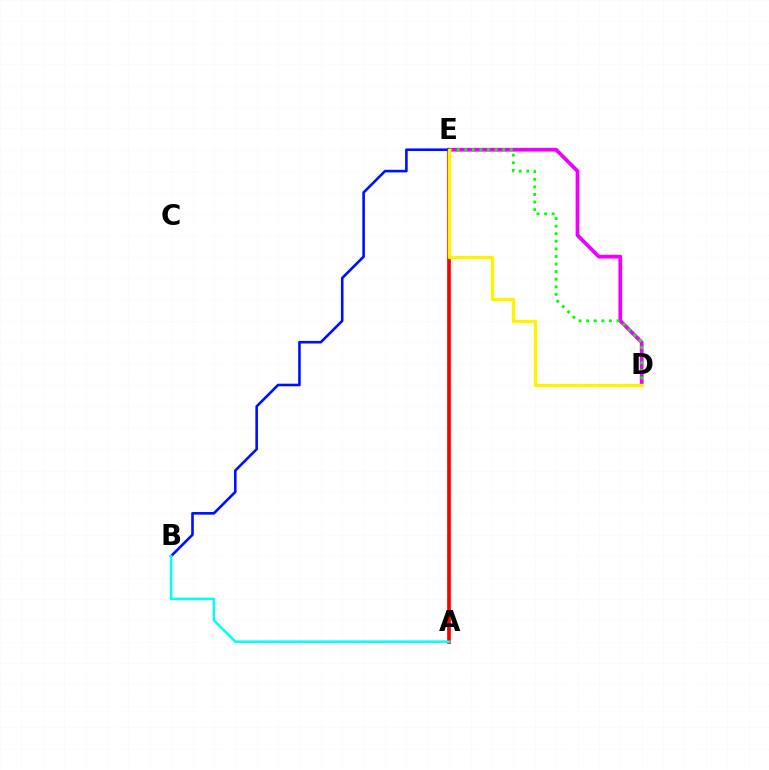{('D', 'E'): [{'color': '#ee00ff', 'line_style': 'solid', 'thickness': 2.71}, {'color': '#08ff00', 'line_style': 'dotted', 'thickness': 2.06}, {'color': '#fcf500', 'line_style': 'solid', 'thickness': 2.41}], ('A', 'E'): [{'color': '#ff0000', 'line_style': 'solid', 'thickness': 2.64}], ('B', 'E'): [{'color': '#0010ff', 'line_style': 'solid', 'thickness': 1.89}], ('A', 'B'): [{'color': '#00fff6', 'line_style': 'solid', 'thickness': 1.8}]}